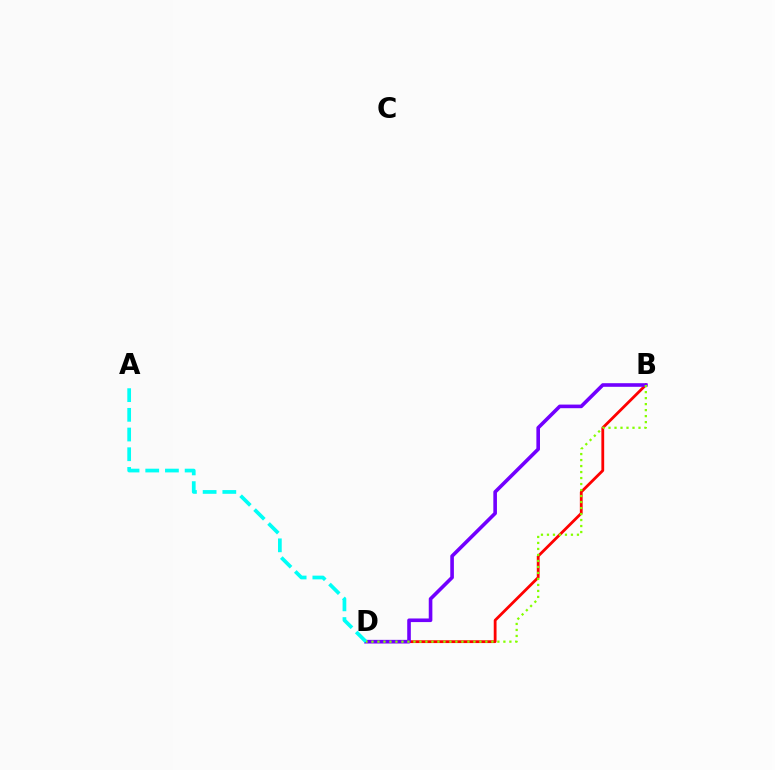{('B', 'D'): [{'color': '#ff0000', 'line_style': 'solid', 'thickness': 2.01}, {'color': '#7200ff', 'line_style': 'solid', 'thickness': 2.6}, {'color': '#84ff00', 'line_style': 'dotted', 'thickness': 1.63}], ('A', 'D'): [{'color': '#00fff6', 'line_style': 'dashed', 'thickness': 2.68}]}